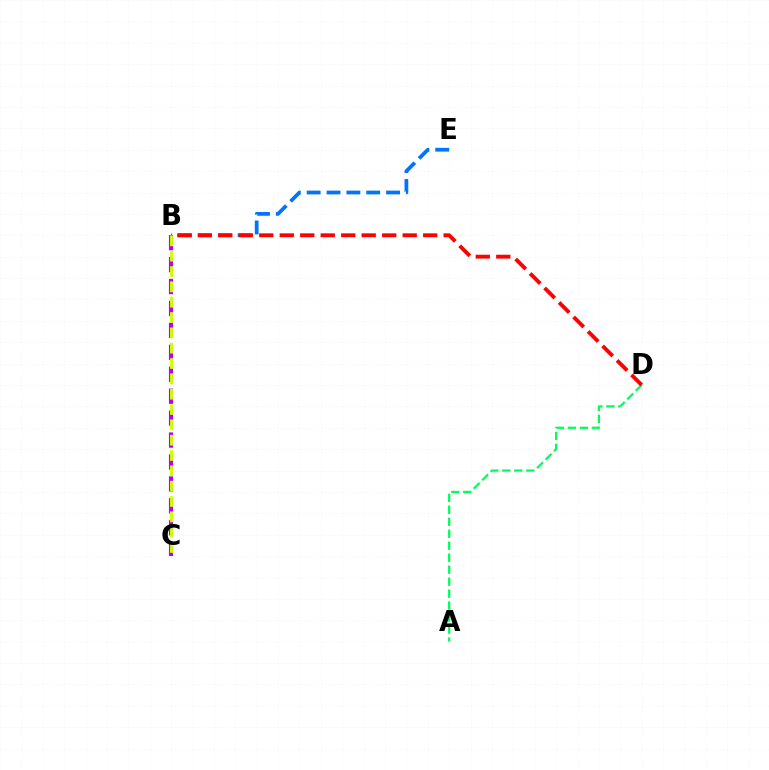{('A', 'D'): [{'color': '#00ff5c', 'line_style': 'dashed', 'thickness': 1.63}], ('B', 'E'): [{'color': '#0074ff', 'line_style': 'dashed', 'thickness': 2.7}], ('B', 'C'): [{'color': '#b900ff', 'line_style': 'dashed', 'thickness': 2.98}, {'color': '#d1ff00', 'line_style': 'dashed', 'thickness': 2.08}], ('B', 'D'): [{'color': '#ff0000', 'line_style': 'dashed', 'thickness': 2.78}]}